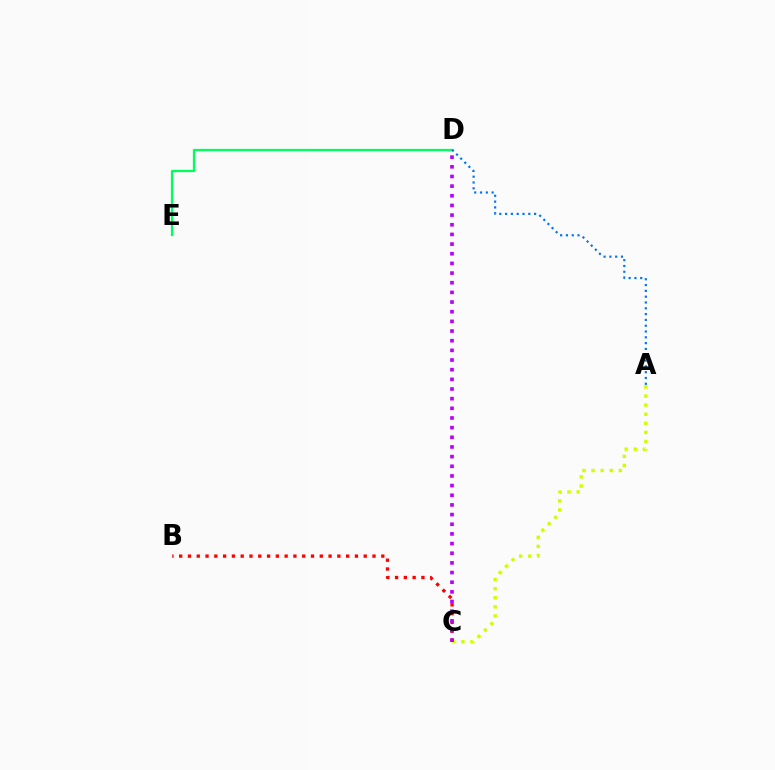{('A', 'C'): [{'color': '#d1ff00', 'line_style': 'dotted', 'thickness': 2.47}], ('B', 'C'): [{'color': '#ff0000', 'line_style': 'dotted', 'thickness': 2.39}], ('D', 'E'): [{'color': '#00ff5c', 'line_style': 'solid', 'thickness': 1.64}], ('C', 'D'): [{'color': '#b900ff', 'line_style': 'dotted', 'thickness': 2.62}], ('A', 'D'): [{'color': '#0074ff', 'line_style': 'dotted', 'thickness': 1.58}]}